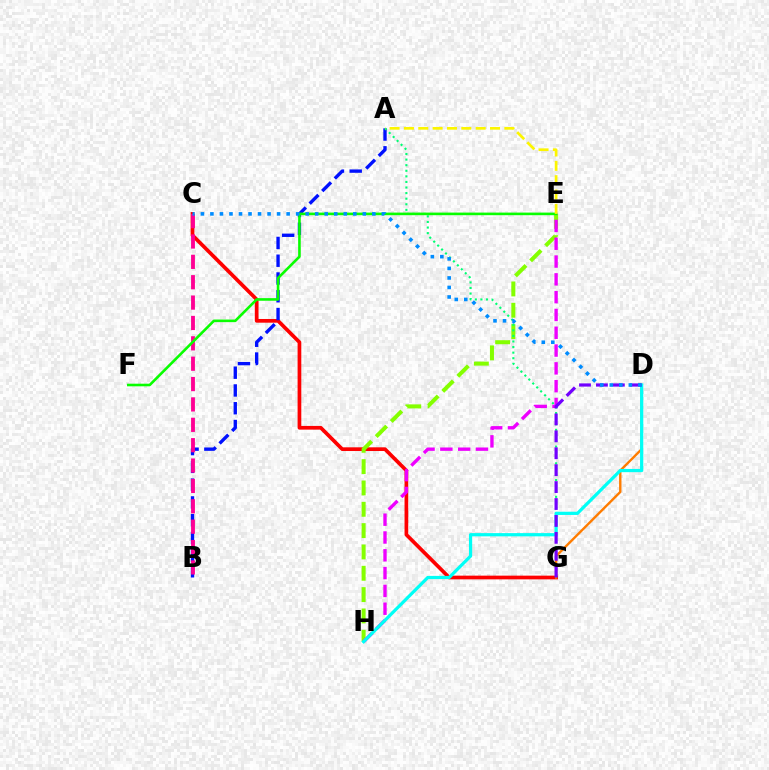{('C', 'G'): [{'color': '#ff0000', 'line_style': 'solid', 'thickness': 2.66}], ('E', 'H'): [{'color': '#84ff00', 'line_style': 'dashed', 'thickness': 2.9}, {'color': '#ee00ff', 'line_style': 'dashed', 'thickness': 2.42}], ('A', 'B'): [{'color': '#0010ff', 'line_style': 'dashed', 'thickness': 2.41}], ('A', 'G'): [{'color': '#00ff74', 'line_style': 'dotted', 'thickness': 1.52}], ('D', 'G'): [{'color': '#ff7c00', 'line_style': 'solid', 'thickness': 1.71}, {'color': '#7200ff', 'line_style': 'dashed', 'thickness': 2.3}], ('D', 'H'): [{'color': '#00fff6', 'line_style': 'solid', 'thickness': 2.32}], ('B', 'C'): [{'color': '#ff0094', 'line_style': 'dashed', 'thickness': 2.77}], ('E', 'F'): [{'color': '#08ff00', 'line_style': 'solid', 'thickness': 1.88}], ('A', 'E'): [{'color': '#fcf500', 'line_style': 'dashed', 'thickness': 1.95}], ('C', 'D'): [{'color': '#008cff', 'line_style': 'dotted', 'thickness': 2.59}]}